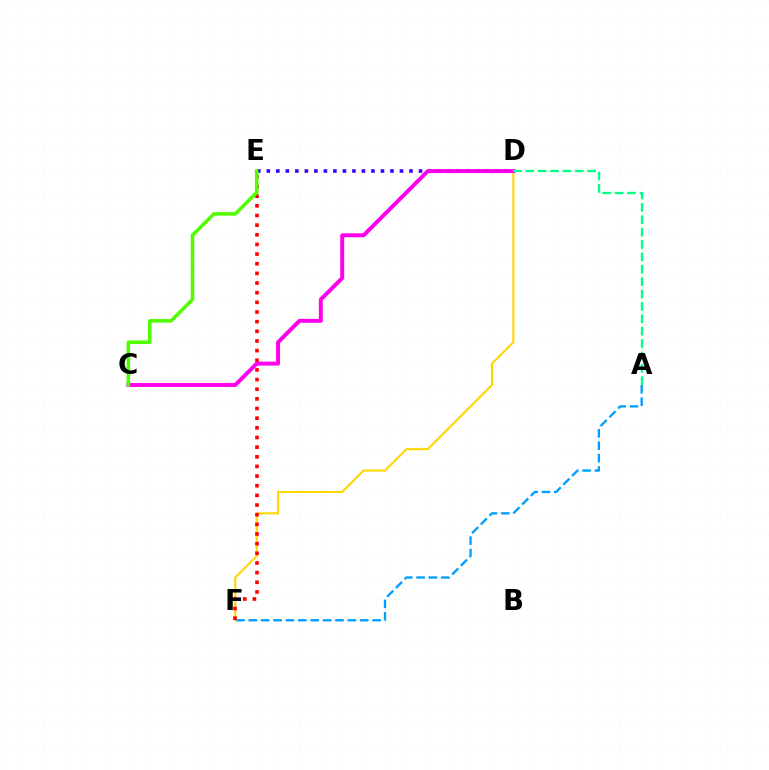{('D', 'E'): [{'color': '#3700ff', 'line_style': 'dotted', 'thickness': 2.58}], ('A', 'F'): [{'color': '#009eff', 'line_style': 'dashed', 'thickness': 1.68}], ('D', 'F'): [{'color': '#ffd500', 'line_style': 'solid', 'thickness': 1.5}], ('E', 'F'): [{'color': '#ff0000', 'line_style': 'dotted', 'thickness': 2.62}], ('C', 'D'): [{'color': '#ff00ed', 'line_style': 'solid', 'thickness': 2.85}], ('C', 'E'): [{'color': '#4fff00', 'line_style': 'solid', 'thickness': 2.56}], ('A', 'D'): [{'color': '#00ff86', 'line_style': 'dashed', 'thickness': 1.68}]}